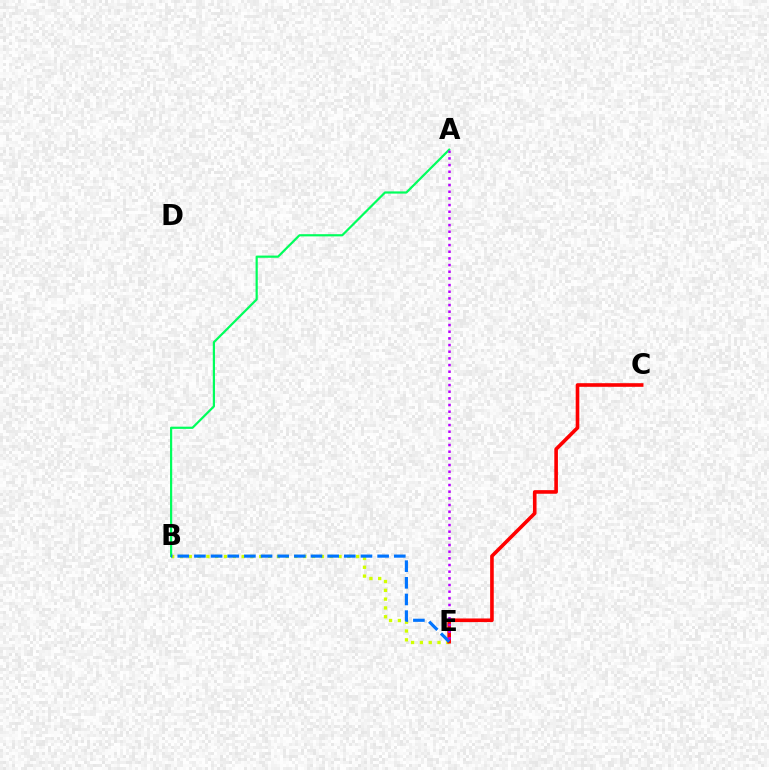{('A', 'B'): [{'color': '#00ff5c', 'line_style': 'solid', 'thickness': 1.59}], ('B', 'E'): [{'color': '#d1ff00', 'line_style': 'dotted', 'thickness': 2.39}, {'color': '#0074ff', 'line_style': 'dashed', 'thickness': 2.26}], ('C', 'E'): [{'color': '#ff0000', 'line_style': 'solid', 'thickness': 2.6}], ('A', 'E'): [{'color': '#b900ff', 'line_style': 'dotted', 'thickness': 1.81}]}